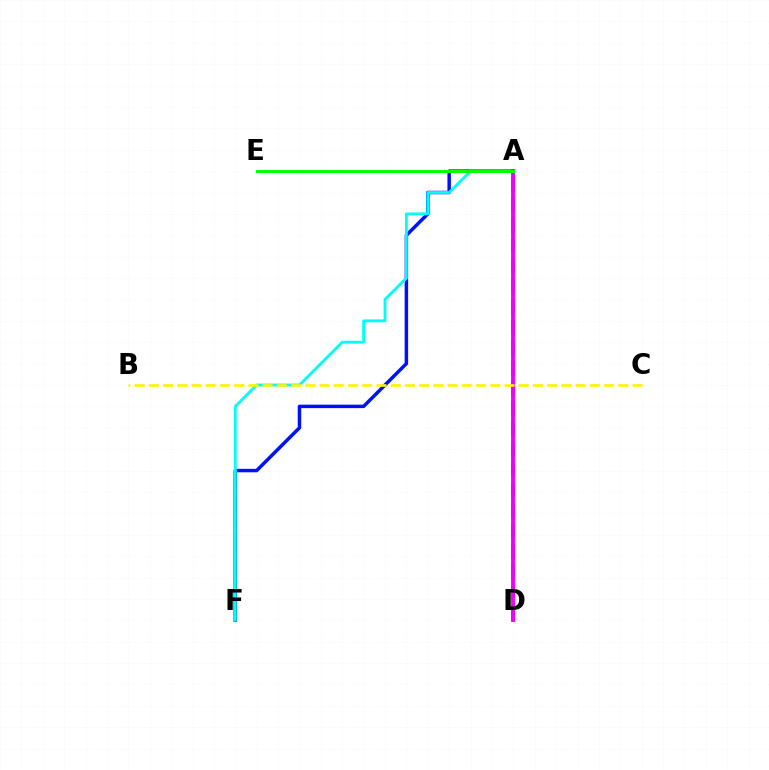{('A', 'D'): [{'color': '#ff0000', 'line_style': 'dashed', 'thickness': 2.77}, {'color': '#ee00ff', 'line_style': 'solid', 'thickness': 2.79}], ('A', 'F'): [{'color': '#0010ff', 'line_style': 'solid', 'thickness': 2.49}, {'color': '#00fff6', 'line_style': 'solid', 'thickness': 2.04}], ('B', 'C'): [{'color': '#fcf500', 'line_style': 'dashed', 'thickness': 1.93}], ('A', 'E'): [{'color': '#08ff00', 'line_style': 'solid', 'thickness': 2.16}]}